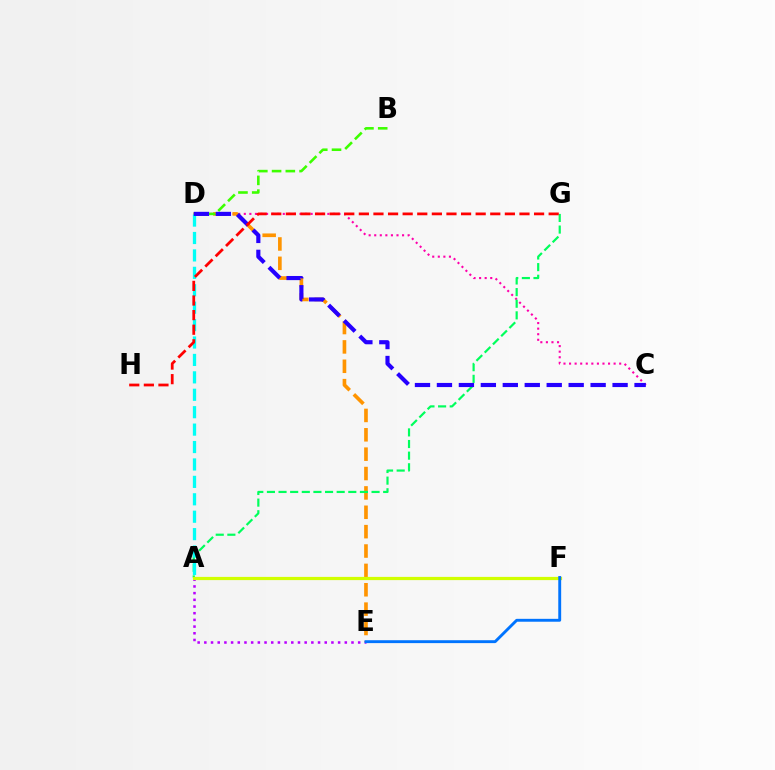{('A', 'E'): [{'color': '#b900ff', 'line_style': 'dotted', 'thickness': 1.82}], ('C', 'D'): [{'color': '#ff00ac', 'line_style': 'dotted', 'thickness': 1.51}, {'color': '#2500ff', 'line_style': 'dashed', 'thickness': 2.98}], ('D', 'E'): [{'color': '#ff9400', 'line_style': 'dashed', 'thickness': 2.63}], ('A', 'G'): [{'color': '#00ff5c', 'line_style': 'dashed', 'thickness': 1.58}], ('B', 'D'): [{'color': '#3dff00', 'line_style': 'dashed', 'thickness': 1.87}], ('A', 'F'): [{'color': '#d1ff00', 'line_style': 'solid', 'thickness': 2.31}], ('A', 'D'): [{'color': '#00fff6', 'line_style': 'dashed', 'thickness': 2.37}], ('G', 'H'): [{'color': '#ff0000', 'line_style': 'dashed', 'thickness': 1.98}], ('E', 'F'): [{'color': '#0074ff', 'line_style': 'solid', 'thickness': 2.08}]}